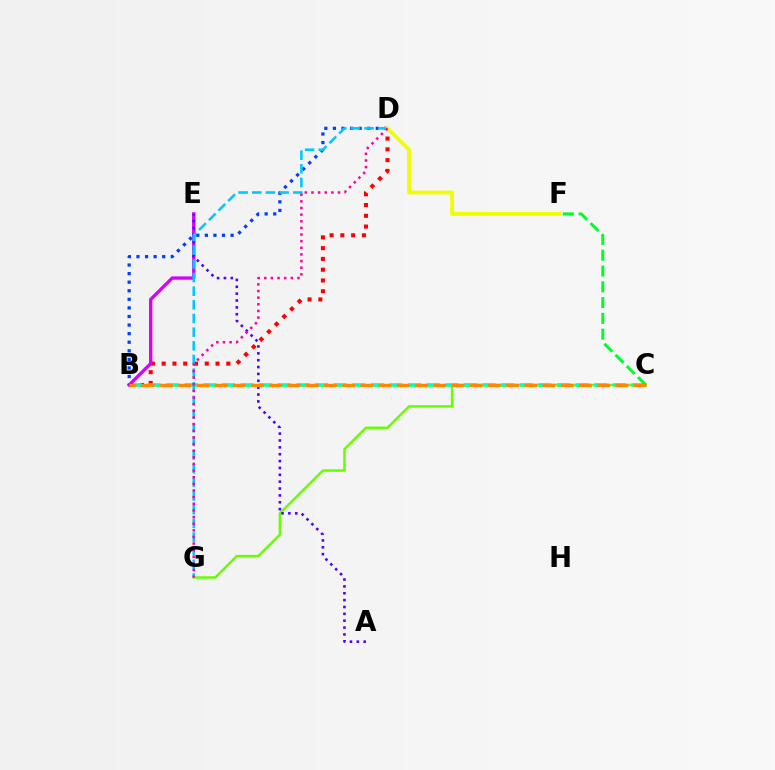{('B', 'D'): [{'color': '#ff0000', 'line_style': 'dotted', 'thickness': 2.93}, {'color': '#003fff', 'line_style': 'dotted', 'thickness': 2.33}], ('C', 'G'): [{'color': '#66ff00', 'line_style': 'solid', 'thickness': 1.78}], ('B', 'C'): [{'color': '#00ffaf', 'line_style': 'dashed', 'thickness': 2.53}, {'color': '#ff8800', 'line_style': 'dashed', 'thickness': 2.47}], ('B', 'E'): [{'color': '#d600ff', 'line_style': 'solid', 'thickness': 2.4}], ('A', 'E'): [{'color': '#4f00ff', 'line_style': 'dotted', 'thickness': 1.87}], ('D', 'G'): [{'color': '#00c7ff', 'line_style': 'dashed', 'thickness': 1.86}, {'color': '#ff00a0', 'line_style': 'dotted', 'thickness': 1.8}], ('D', 'F'): [{'color': '#eeff00', 'line_style': 'solid', 'thickness': 2.74}], ('C', 'F'): [{'color': '#00ff27', 'line_style': 'dashed', 'thickness': 2.15}]}